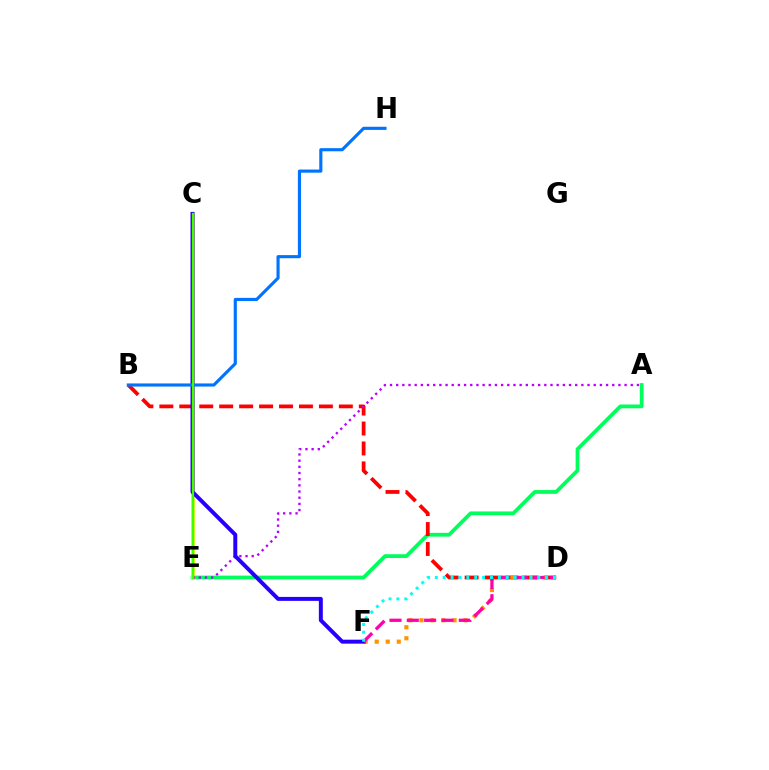{('A', 'E'): [{'color': '#00ff5c', 'line_style': 'solid', 'thickness': 2.72}, {'color': '#b900ff', 'line_style': 'dotted', 'thickness': 1.68}], ('B', 'D'): [{'color': '#ff0000', 'line_style': 'dashed', 'thickness': 2.71}], ('D', 'F'): [{'color': '#ff9400', 'line_style': 'dotted', 'thickness': 3.0}, {'color': '#ff00ac', 'line_style': 'dashed', 'thickness': 2.35}, {'color': '#00fff6', 'line_style': 'dotted', 'thickness': 2.14}], ('C', 'E'): [{'color': '#d1ff00', 'line_style': 'solid', 'thickness': 2.66}, {'color': '#3dff00', 'line_style': 'solid', 'thickness': 1.59}], ('C', 'F'): [{'color': '#2500ff', 'line_style': 'solid', 'thickness': 2.85}], ('B', 'H'): [{'color': '#0074ff', 'line_style': 'solid', 'thickness': 2.25}]}